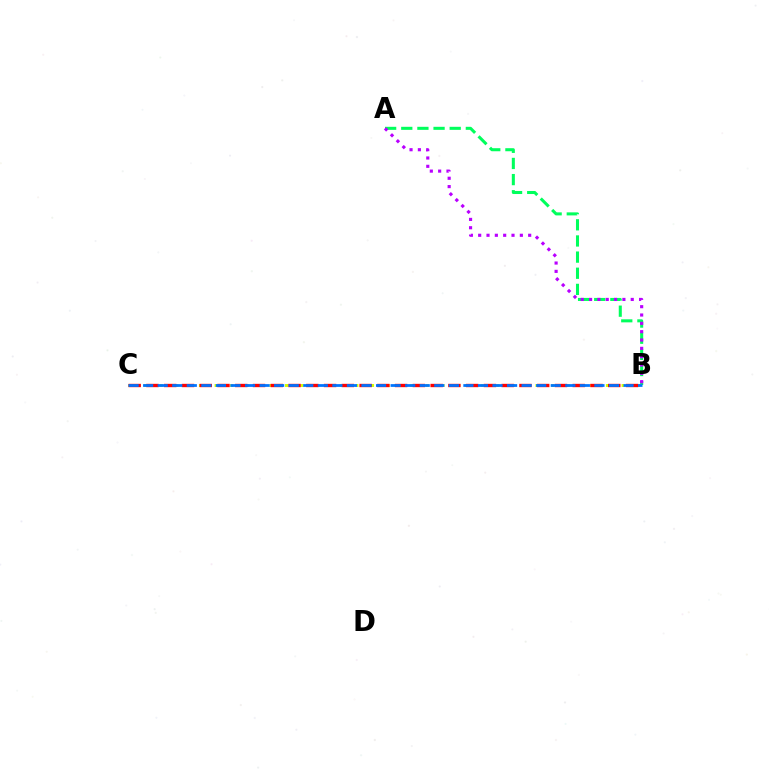{('A', 'B'): [{'color': '#00ff5c', 'line_style': 'dashed', 'thickness': 2.19}, {'color': '#b900ff', 'line_style': 'dotted', 'thickness': 2.26}], ('B', 'C'): [{'color': '#d1ff00', 'line_style': 'dotted', 'thickness': 2.13}, {'color': '#ff0000', 'line_style': 'dashed', 'thickness': 2.41}, {'color': '#0074ff', 'line_style': 'dashed', 'thickness': 1.98}]}